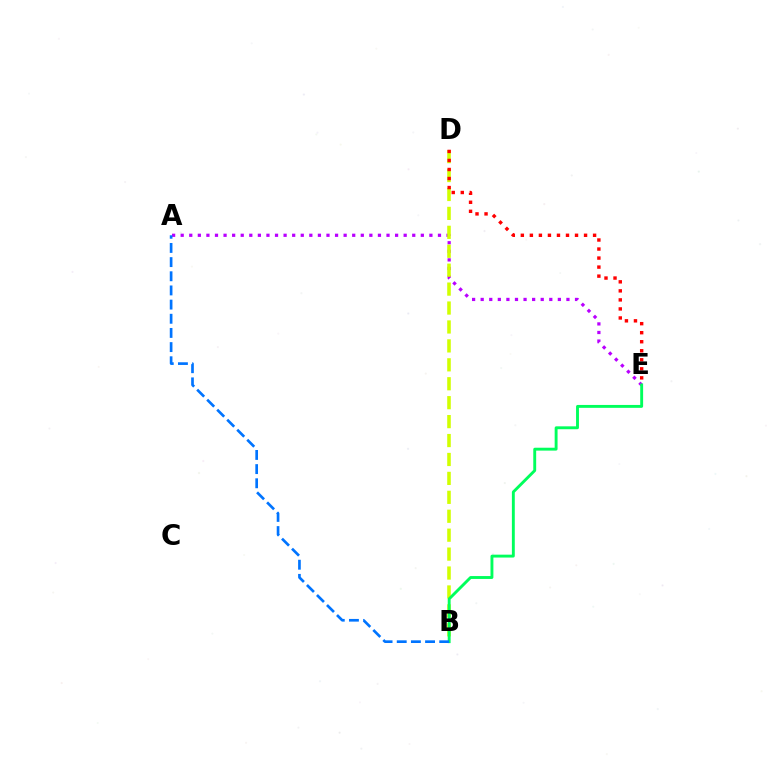{('A', 'E'): [{'color': '#b900ff', 'line_style': 'dotted', 'thickness': 2.33}], ('B', 'D'): [{'color': '#d1ff00', 'line_style': 'dashed', 'thickness': 2.57}], ('B', 'E'): [{'color': '#00ff5c', 'line_style': 'solid', 'thickness': 2.08}], ('D', 'E'): [{'color': '#ff0000', 'line_style': 'dotted', 'thickness': 2.45}], ('A', 'B'): [{'color': '#0074ff', 'line_style': 'dashed', 'thickness': 1.92}]}